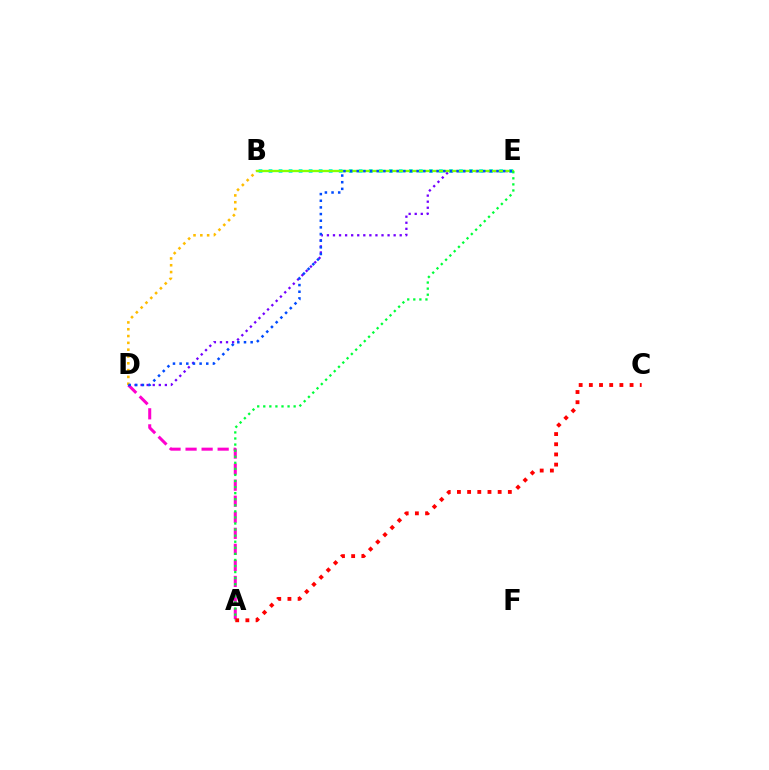{('B', 'E'): [{'color': '#00fff6', 'line_style': 'dotted', 'thickness': 2.72}, {'color': '#84ff00', 'line_style': 'solid', 'thickness': 1.68}], ('A', 'D'): [{'color': '#ff00cf', 'line_style': 'dashed', 'thickness': 2.18}], ('D', 'E'): [{'color': '#7200ff', 'line_style': 'dotted', 'thickness': 1.65}, {'color': '#004bff', 'line_style': 'dotted', 'thickness': 1.81}], ('A', 'E'): [{'color': '#00ff39', 'line_style': 'dotted', 'thickness': 1.65}], ('B', 'D'): [{'color': '#ffbd00', 'line_style': 'dotted', 'thickness': 1.85}], ('A', 'C'): [{'color': '#ff0000', 'line_style': 'dotted', 'thickness': 2.77}]}